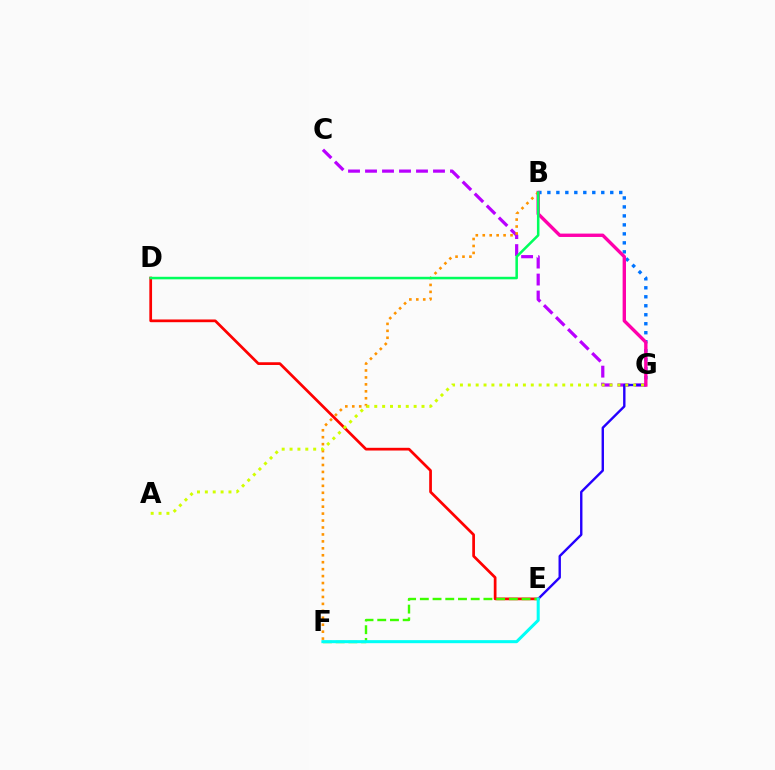{('B', 'G'): [{'color': '#0074ff', 'line_style': 'dotted', 'thickness': 2.44}, {'color': '#ff00ac', 'line_style': 'solid', 'thickness': 2.42}], ('C', 'G'): [{'color': '#b900ff', 'line_style': 'dashed', 'thickness': 2.31}], ('E', 'G'): [{'color': '#2500ff', 'line_style': 'solid', 'thickness': 1.72}], ('B', 'F'): [{'color': '#ff9400', 'line_style': 'dotted', 'thickness': 1.89}], ('D', 'E'): [{'color': '#ff0000', 'line_style': 'solid', 'thickness': 1.96}], ('A', 'G'): [{'color': '#d1ff00', 'line_style': 'dotted', 'thickness': 2.14}], ('E', 'F'): [{'color': '#3dff00', 'line_style': 'dashed', 'thickness': 1.73}, {'color': '#00fff6', 'line_style': 'solid', 'thickness': 2.18}], ('B', 'D'): [{'color': '#00ff5c', 'line_style': 'solid', 'thickness': 1.82}]}